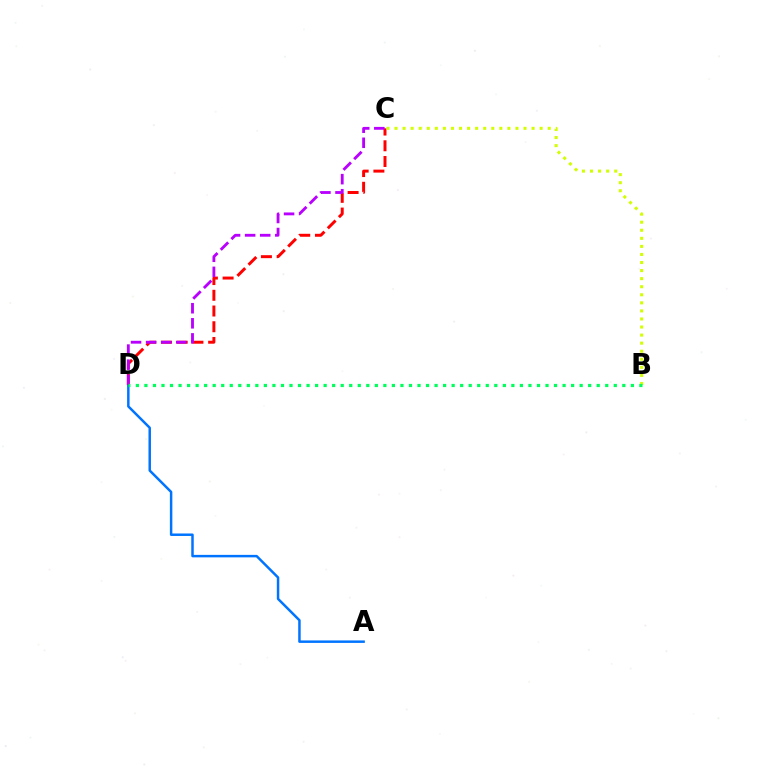{('A', 'D'): [{'color': '#0074ff', 'line_style': 'solid', 'thickness': 1.79}], ('C', 'D'): [{'color': '#ff0000', 'line_style': 'dashed', 'thickness': 2.14}, {'color': '#b900ff', 'line_style': 'dashed', 'thickness': 2.05}], ('B', 'C'): [{'color': '#d1ff00', 'line_style': 'dotted', 'thickness': 2.19}], ('B', 'D'): [{'color': '#00ff5c', 'line_style': 'dotted', 'thickness': 2.32}]}